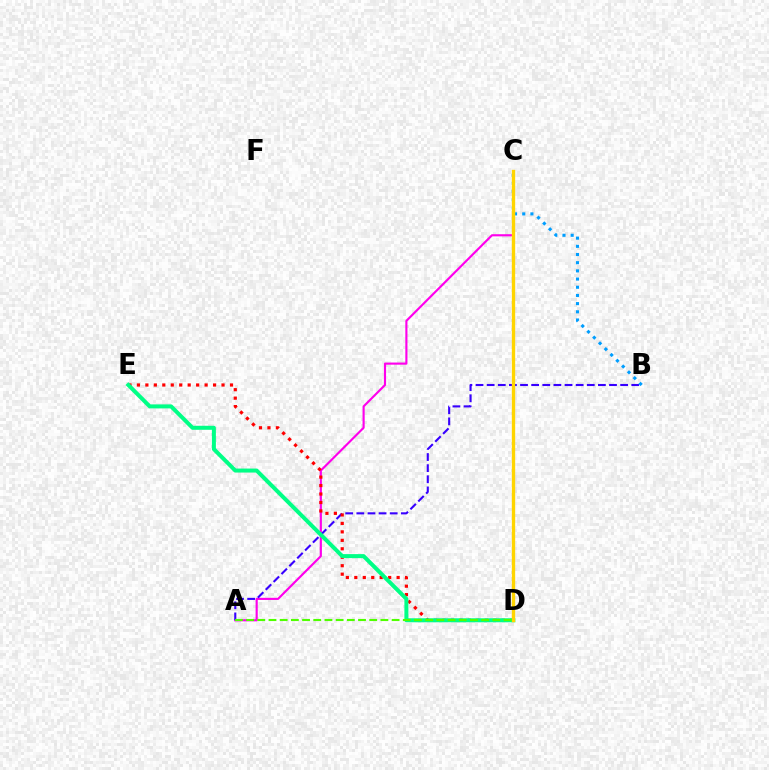{('A', 'C'): [{'color': '#ff00ed', 'line_style': 'solid', 'thickness': 1.54}], ('A', 'B'): [{'color': '#3700ff', 'line_style': 'dashed', 'thickness': 1.51}], ('D', 'E'): [{'color': '#ff0000', 'line_style': 'dotted', 'thickness': 2.3}, {'color': '#00ff86', 'line_style': 'solid', 'thickness': 2.88}], ('B', 'C'): [{'color': '#009eff', 'line_style': 'dotted', 'thickness': 2.22}], ('C', 'D'): [{'color': '#ffd500', 'line_style': 'solid', 'thickness': 2.41}], ('A', 'D'): [{'color': '#4fff00', 'line_style': 'dashed', 'thickness': 1.52}]}